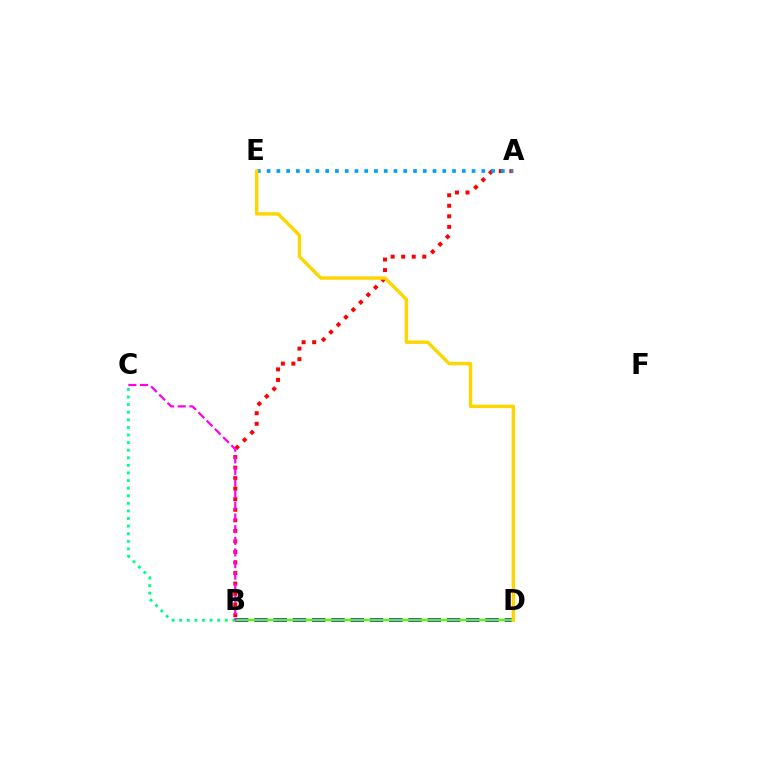{('A', 'B'): [{'color': '#ff0000', 'line_style': 'dotted', 'thickness': 2.86}], ('A', 'E'): [{'color': '#009eff', 'line_style': 'dotted', 'thickness': 2.65}], ('B', 'D'): [{'color': '#3700ff', 'line_style': 'dashed', 'thickness': 2.62}, {'color': '#4fff00', 'line_style': 'solid', 'thickness': 1.69}], ('B', 'C'): [{'color': '#00ff86', 'line_style': 'dotted', 'thickness': 2.06}, {'color': '#ff00ed', 'line_style': 'dashed', 'thickness': 1.58}], ('D', 'E'): [{'color': '#ffd500', 'line_style': 'solid', 'thickness': 2.45}]}